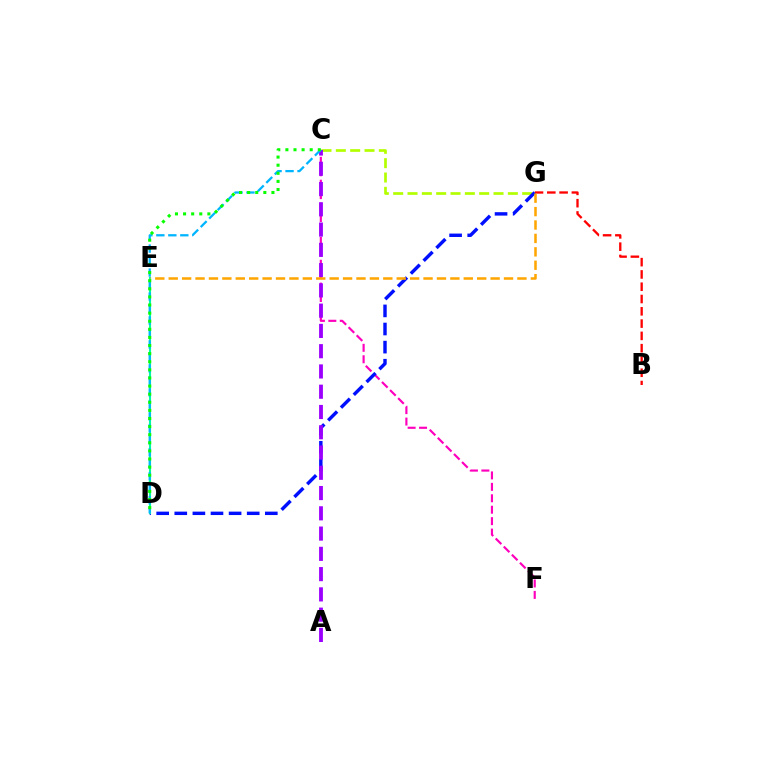{('C', 'F'): [{'color': '#ff00bd', 'line_style': 'dashed', 'thickness': 1.55}], ('B', 'G'): [{'color': '#ff0000', 'line_style': 'dashed', 'thickness': 1.67}], ('C', 'G'): [{'color': '#b3ff00', 'line_style': 'dashed', 'thickness': 1.95}], ('D', 'G'): [{'color': '#0010ff', 'line_style': 'dashed', 'thickness': 2.46}], ('A', 'C'): [{'color': '#9b00ff', 'line_style': 'dashed', 'thickness': 2.75}], ('D', 'E'): [{'color': '#00ff9d', 'line_style': 'solid', 'thickness': 1.52}], ('C', 'D'): [{'color': '#00b5ff', 'line_style': 'dashed', 'thickness': 1.63}, {'color': '#08ff00', 'line_style': 'dotted', 'thickness': 2.2}], ('E', 'G'): [{'color': '#ffa500', 'line_style': 'dashed', 'thickness': 1.82}]}